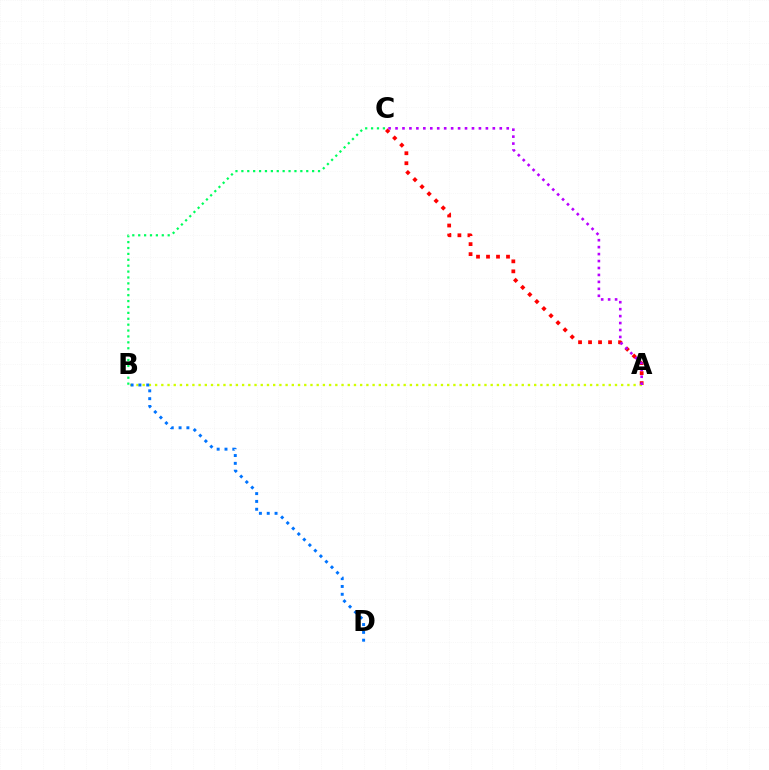{('A', 'C'): [{'color': '#ff0000', 'line_style': 'dotted', 'thickness': 2.72}, {'color': '#b900ff', 'line_style': 'dotted', 'thickness': 1.89}], ('A', 'B'): [{'color': '#d1ff00', 'line_style': 'dotted', 'thickness': 1.69}], ('B', 'C'): [{'color': '#00ff5c', 'line_style': 'dotted', 'thickness': 1.6}], ('B', 'D'): [{'color': '#0074ff', 'line_style': 'dotted', 'thickness': 2.13}]}